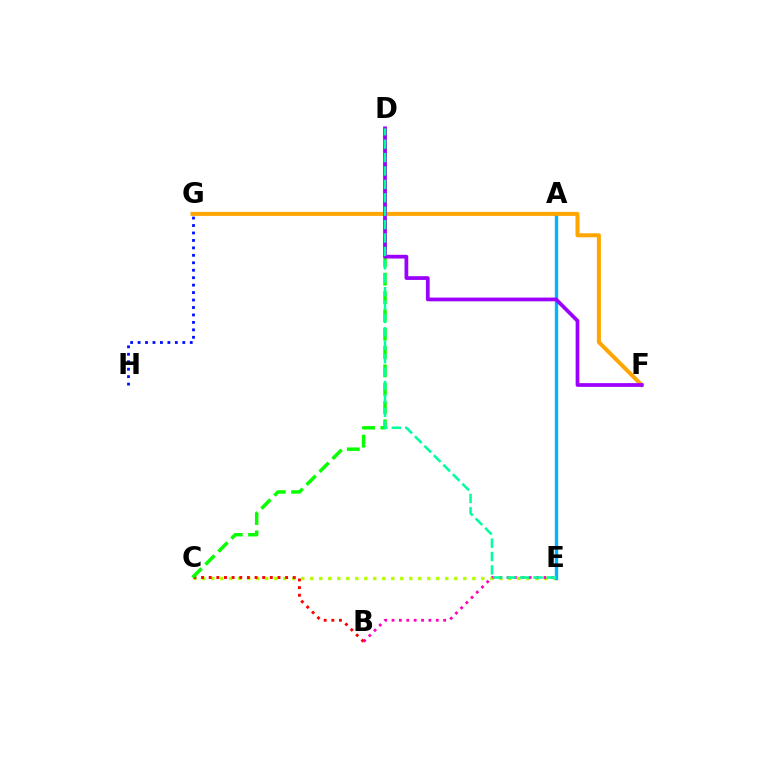{('C', 'E'): [{'color': '#b3ff00', 'line_style': 'dotted', 'thickness': 2.45}], ('B', 'E'): [{'color': '#ff00bd', 'line_style': 'dotted', 'thickness': 2.0}], ('A', 'E'): [{'color': '#00b5ff', 'line_style': 'solid', 'thickness': 2.41}], ('F', 'G'): [{'color': '#ffa500', 'line_style': 'solid', 'thickness': 2.88}], ('G', 'H'): [{'color': '#0010ff', 'line_style': 'dotted', 'thickness': 2.02}], ('B', 'C'): [{'color': '#ff0000', 'line_style': 'dotted', 'thickness': 2.08}], ('C', 'D'): [{'color': '#08ff00', 'line_style': 'dashed', 'thickness': 2.49}], ('D', 'F'): [{'color': '#9b00ff', 'line_style': 'solid', 'thickness': 2.69}], ('D', 'E'): [{'color': '#00ff9d', 'line_style': 'dashed', 'thickness': 1.82}]}